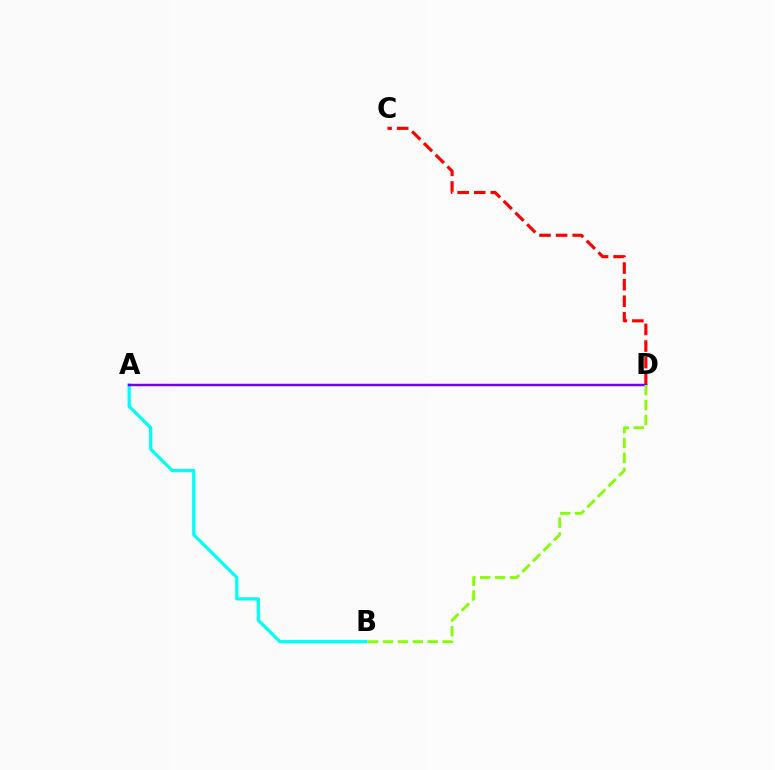{('C', 'D'): [{'color': '#ff0000', 'line_style': 'dashed', 'thickness': 2.25}], ('A', 'B'): [{'color': '#00fff6', 'line_style': 'solid', 'thickness': 2.32}], ('A', 'D'): [{'color': '#7200ff', 'line_style': 'solid', 'thickness': 1.77}], ('B', 'D'): [{'color': '#84ff00', 'line_style': 'dashed', 'thickness': 2.02}]}